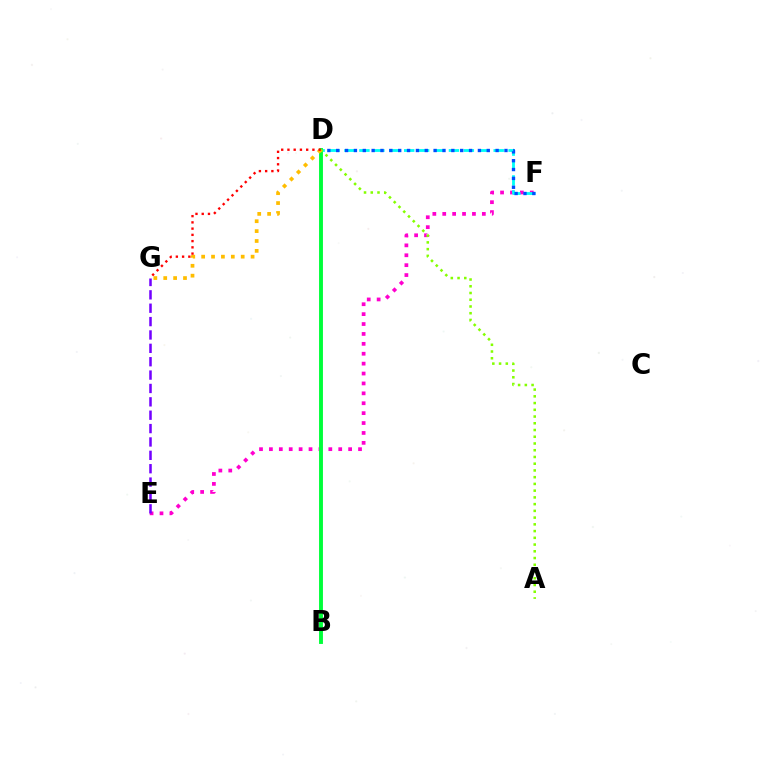{('E', 'F'): [{'color': '#ff00cf', 'line_style': 'dotted', 'thickness': 2.69}], ('D', 'F'): [{'color': '#00fff6', 'line_style': 'dashed', 'thickness': 2.03}, {'color': '#004bff', 'line_style': 'dotted', 'thickness': 2.41}], ('B', 'D'): [{'color': '#00ff39', 'line_style': 'solid', 'thickness': 2.8}], ('A', 'D'): [{'color': '#84ff00', 'line_style': 'dotted', 'thickness': 1.83}], ('D', 'G'): [{'color': '#ffbd00', 'line_style': 'dotted', 'thickness': 2.69}, {'color': '#ff0000', 'line_style': 'dotted', 'thickness': 1.7}], ('E', 'G'): [{'color': '#7200ff', 'line_style': 'dashed', 'thickness': 1.82}]}